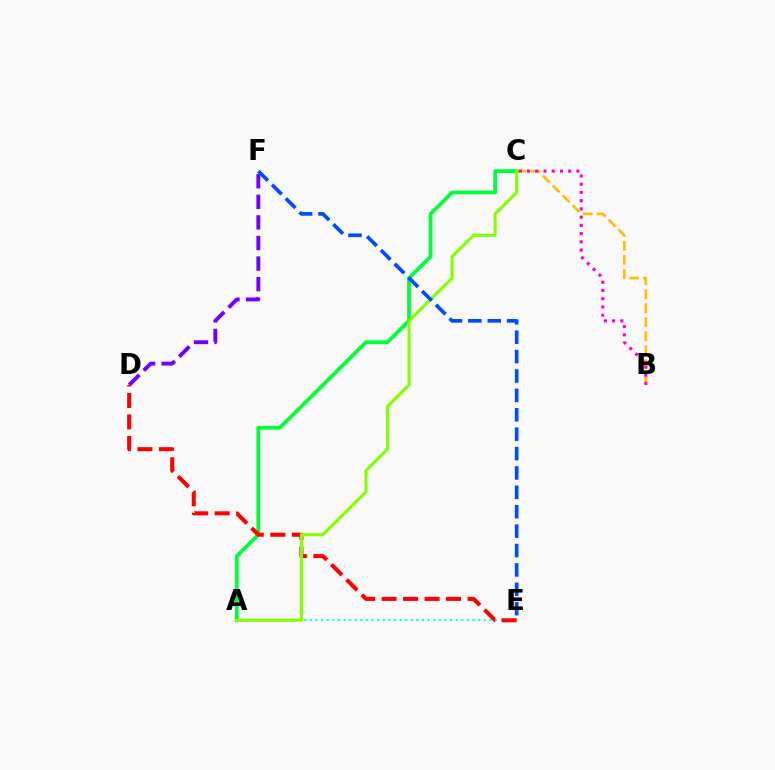{('B', 'C'): [{'color': '#ffbd00', 'line_style': 'dashed', 'thickness': 1.9}, {'color': '#ff00cf', 'line_style': 'dotted', 'thickness': 2.24}], ('D', 'F'): [{'color': '#7200ff', 'line_style': 'dashed', 'thickness': 2.79}], ('A', 'E'): [{'color': '#00fff6', 'line_style': 'dotted', 'thickness': 1.52}], ('A', 'C'): [{'color': '#00ff39', 'line_style': 'solid', 'thickness': 2.71}, {'color': '#84ff00', 'line_style': 'solid', 'thickness': 2.21}], ('D', 'E'): [{'color': '#ff0000', 'line_style': 'dashed', 'thickness': 2.92}], ('E', 'F'): [{'color': '#004bff', 'line_style': 'dashed', 'thickness': 2.63}]}